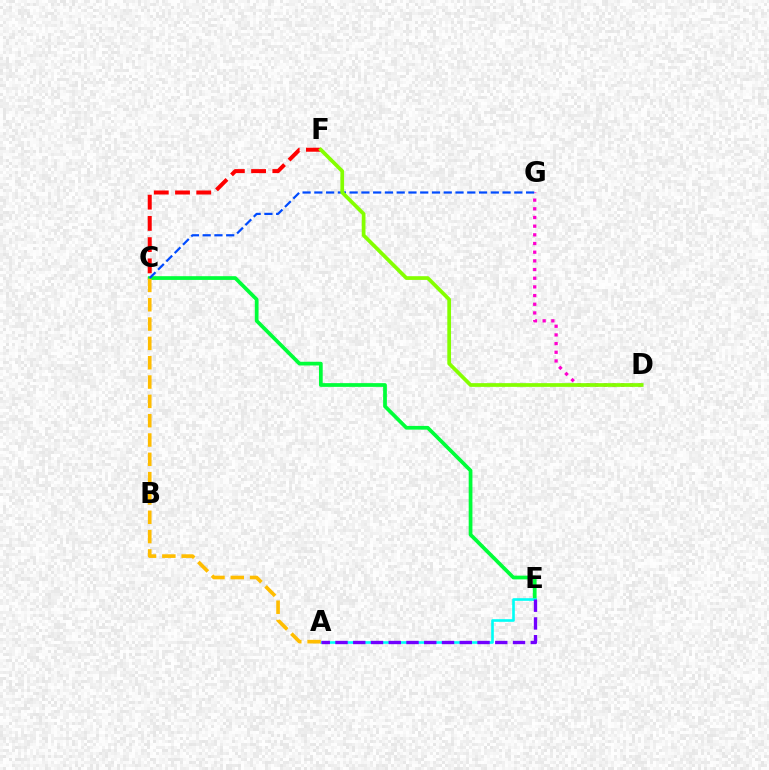{('C', 'E'): [{'color': '#00ff39', 'line_style': 'solid', 'thickness': 2.69}], ('A', 'E'): [{'color': '#00fff6', 'line_style': 'solid', 'thickness': 1.9}, {'color': '#7200ff', 'line_style': 'dashed', 'thickness': 2.41}], ('C', 'F'): [{'color': '#ff0000', 'line_style': 'dashed', 'thickness': 2.88}], ('D', 'G'): [{'color': '#ff00cf', 'line_style': 'dotted', 'thickness': 2.36}], ('A', 'C'): [{'color': '#ffbd00', 'line_style': 'dashed', 'thickness': 2.62}], ('C', 'G'): [{'color': '#004bff', 'line_style': 'dashed', 'thickness': 1.6}], ('D', 'F'): [{'color': '#84ff00', 'line_style': 'solid', 'thickness': 2.68}]}